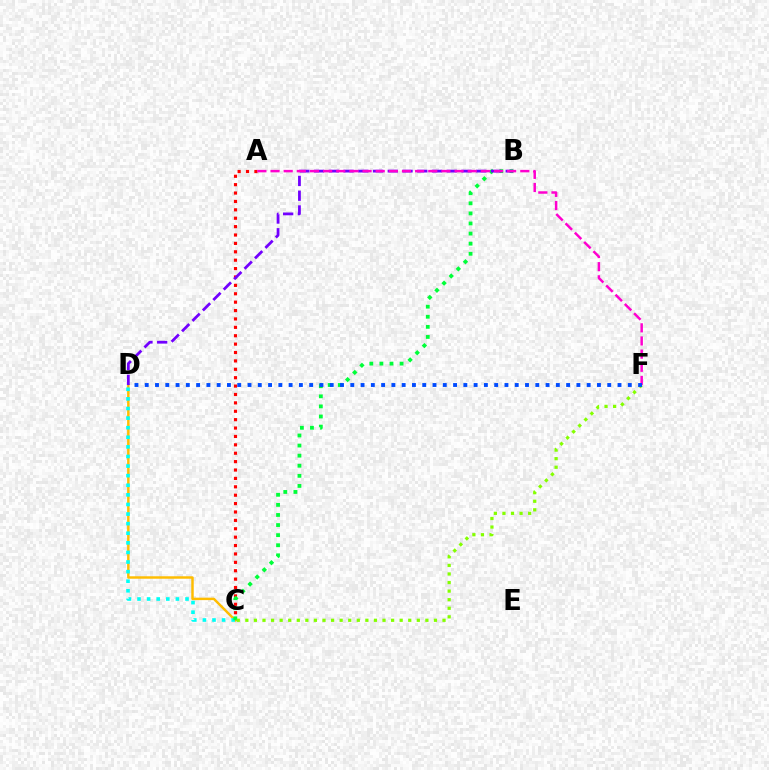{('A', 'C'): [{'color': '#ff0000', 'line_style': 'dotted', 'thickness': 2.28}], ('C', 'D'): [{'color': '#ffbd00', 'line_style': 'solid', 'thickness': 1.77}, {'color': '#00fff6', 'line_style': 'dotted', 'thickness': 2.61}], ('B', 'C'): [{'color': '#00ff39', 'line_style': 'dotted', 'thickness': 2.74}], ('B', 'D'): [{'color': '#7200ff', 'line_style': 'dashed', 'thickness': 2.0}], ('C', 'F'): [{'color': '#84ff00', 'line_style': 'dotted', 'thickness': 2.33}], ('A', 'F'): [{'color': '#ff00cf', 'line_style': 'dashed', 'thickness': 1.79}], ('D', 'F'): [{'color': '#004bff', 'line_style': 'dotted', 'thickness': 2.79}]}